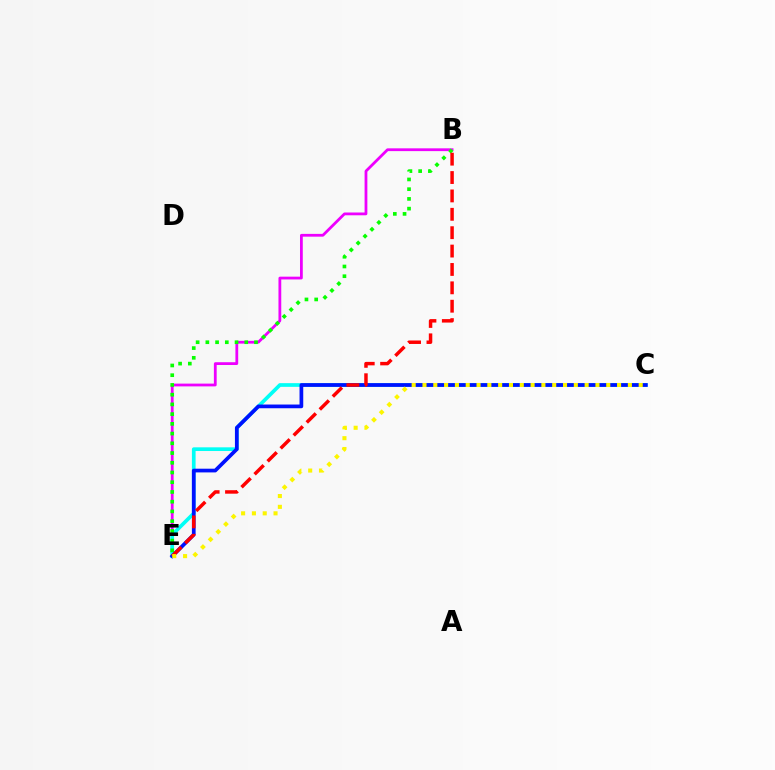{('B', 'E'): [{'color': '#ee00ff', 'line_style': 'solid', 'thickness': 2.0}, {'color': '#08ff00', 'line_style': 'dotted', 'thickness': 2.64}, {'color': '#ff0000', 'line_style': 'dashed', 'thickness': 2.5}], ('C', 'E'): [{'color': '#00fff6', 'line_style': 'solid', 'thickness': 2.65}, {'color': '#0010ff', 'line_style': 'solid', 'thickness': 2.67}, {'color': '#fcf500', 'line_style': 'dotted', 'thickness': 2.94}]}